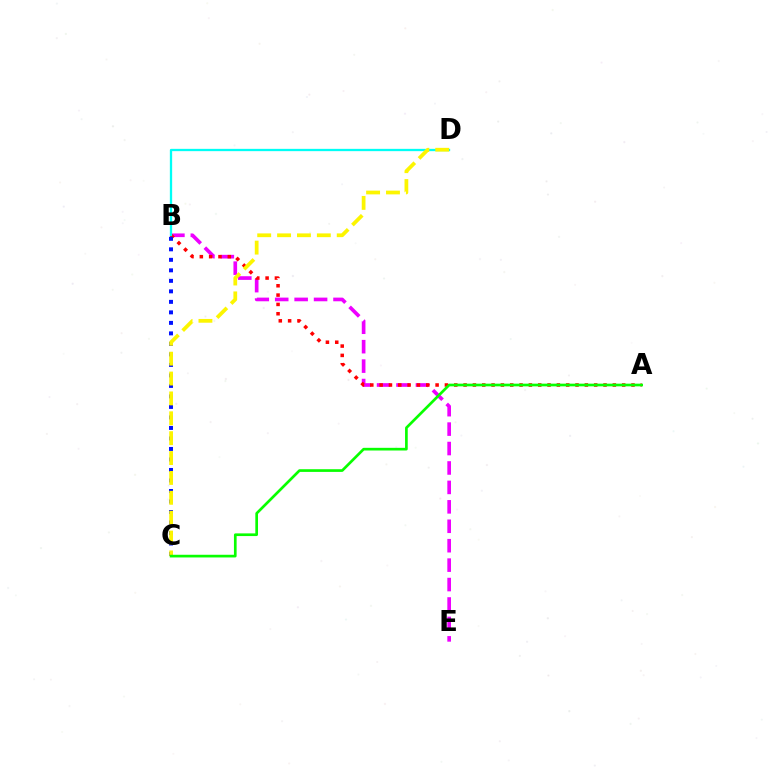{('B', 'E'): [{'color': '#ee00ff', 'line_style': 'dashed', 'thickness': 2.64}], ('A', 'B'): [{'color': '#ff0000', 'line_style': 'dotted', 'thickness': 2.53}], ('B', 'D'): [{'color': '#00fff6', 'line_style': 'solid', 'thickness': 1.65}], ('B', 'C'): [{'color': '#0010ff', 'line_style': 'dotted', 'thickness': 2.85}], ('C', 'D'): [{'color': '#fcf500', 'line_style': 'dashed', 'thickness': 2.7}], ('A', 'C'): [{'color': '#08ff00', 'line_style': 'solid', 'thickness': 1.93}]}